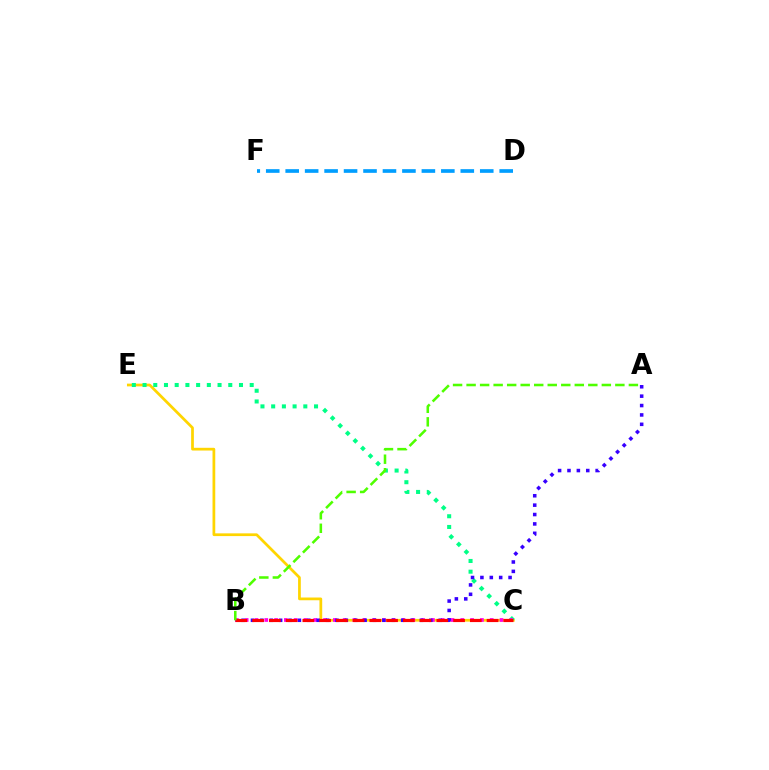{('C', 'E'): [{'color': '#ffd500', 'line_style': 'solid', 'thickness': 1.97}, {'color': '#00ff86', 'line_style': 'dotted', 'thickness': 2.91}], ('B', 'C'): [{'color': '#ff00ed', 'line_style': 'dotted', 'thickness': 2.66}, {'color': '#ff0000', 'line_style': 'dashed', 'thickness': 2.28}], ('A', 'B'): [{'color': '#3700ff', 'line_style': 'dotted', 'thickness': 2.55}, {'color': '#4fff00', 'line_style': 'dashed', 'thickness': 1.84}], ('D', 'F'): [{'color': '#009eff', 'line_style': 'dashed', 'thickness': 2.64}]}